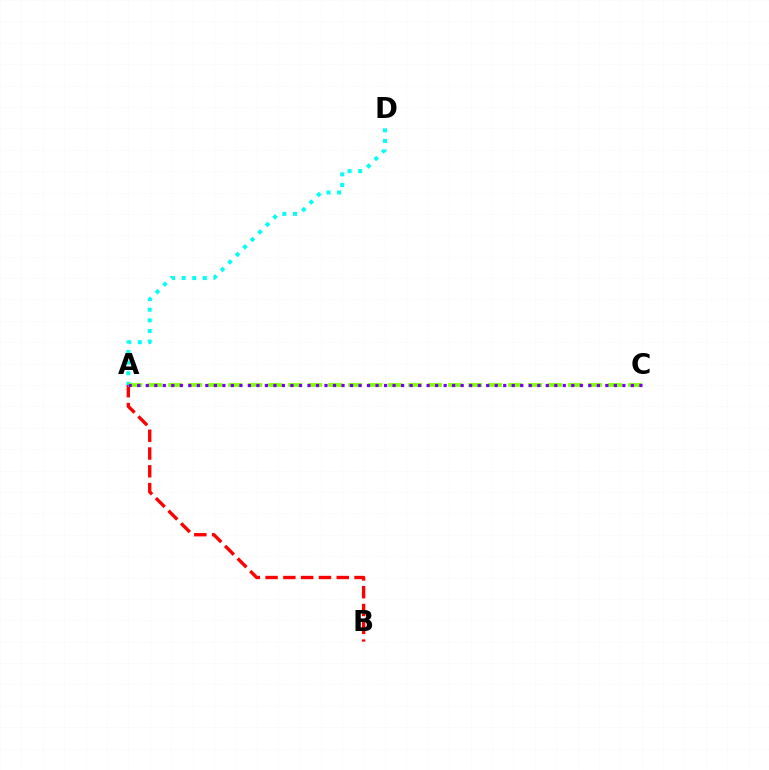{('A', 'B'): [{'color': '#ff0000', 'line_style': 'dashed', 'thickness': 2.42}], ('A', 'D'): [{'color': '#00fff6', 'line_style': 'dotted', 'thickness': 2.88}], ('A', 'C'): [{'color': '#84ff00', 'line_style': 'dashed', 'thickness': 2.72}, {'color': '#7200ff', 'line_style': 'dotted', 'thickness': 2.31}]}